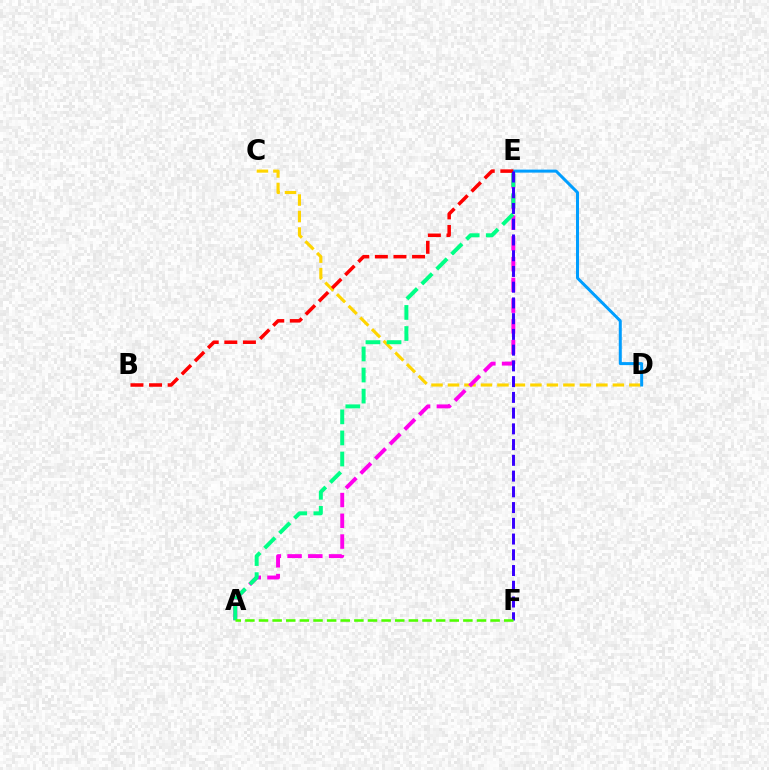{('C', 'D'): [{'color': '#ffd500', 'line_style': 'dashed', 'thickness': 2.24}], ('A', 'E'): [{'color': '#ff00ed', 'line_style': 'dashed', 'thickness': 2.82}, {'color': '#00ff86', 'line_style': 'dashed', 'thickness': 2.86}], ('D', 'E'): [{'color': '#009eff', 'line_style': 'solid', 'thickness': 2.17}], ('B', 'E'): [{'color': '#ff0000', 'line_style': 'dashed', 'thickness': 2.53}], ('E', 'F'): [{'color': '#3700ff', 'line_style': 'dashed', 'thickness': 2.14}], ('A', 'F'): [{'color': '#4fff00', 'line_style': 'dashed', 'thickness': 1.85}]}